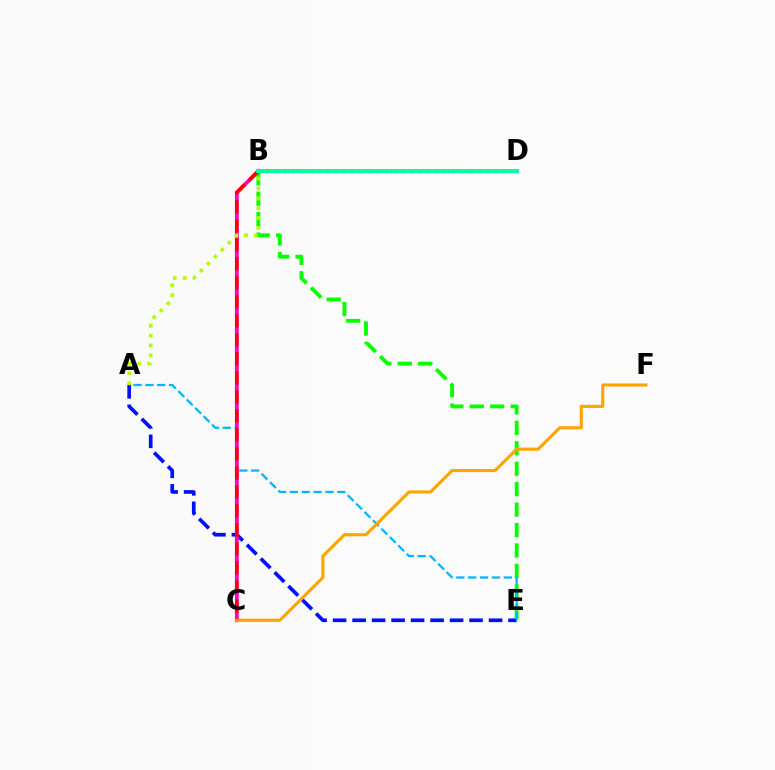{('B', 'E'): [{'color': '#08ff00', 'line_style': 'dashed', 'thickness': 2.78}], ('A', 'E'): [{'color': '#0010ff', 'line_style': 'dashed', 'thickness': 2.65}, {'color': '#00b5ff', 'line_style': 'dashed', 'thickness': 1.61}], ('B', 'C'): [{'color': '#ff00bd', 'line_style': 'solid', 'thickness': 2.72}, {'color': '#ff0000', 'line_style': 'dashed', 'thickness': 2.58}], ('B', 'D'): [{'color': '#9b00ff', 'line_style': 'dotted', 'thickness': 2.29}, {'color': '#00ff9d', 'line_style': 'solid', 'thickness': 2.88}], ('A', 'B'): [{'color': '#b3ff00', 'line_style': 'dotted', 'thickness': 2.68}], ('C', 'F'): [{'color': '#ffa500', 'line_style': 'solid', 'thickness': 2.26}]}